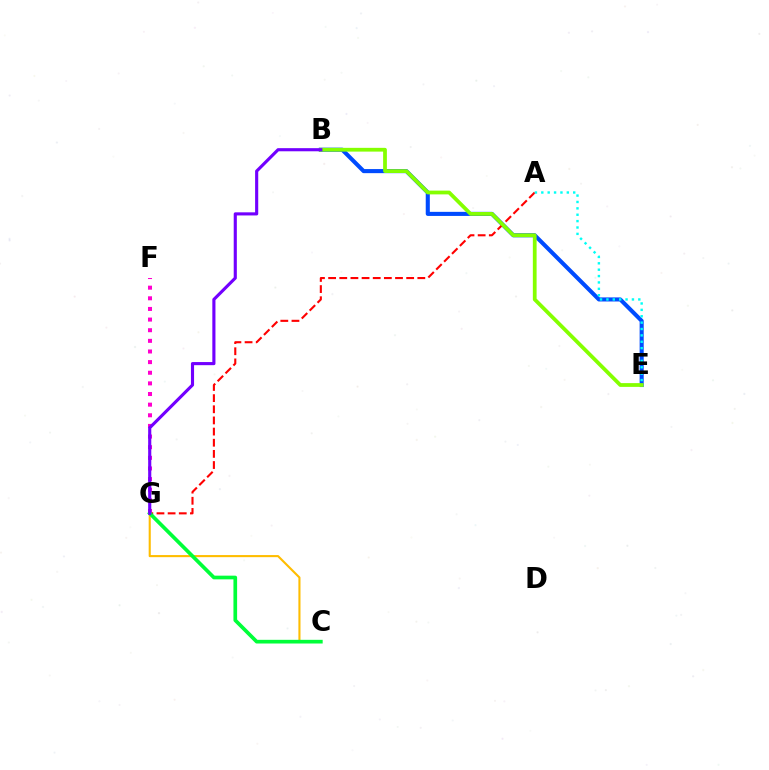{('C', 'G'): [{'color': '#ffbd00', 'line_style': 'solid', 'thickness': 1.52}, {'color': '#00ff39', 'line_style': 'solid', 'thickness': 2.65}], ('B', 'E'): [{'color': '#004bff', 'line_style': 'solid', 'thickness': 2.94}, {'color': '#84ff00', 'line_style': 'solid', 'thickness': 2.71}], ('A', 'G'): [{'color': '#ff0000', 'line_style': 'dashed', 'thickness': 1.51}], ('F', 'G'): [{'color': '#ff00cf', 'line_style': 'dotted', 'thickness': 2.89}], ('A', 'E'): [{'color': '#00fff6', 'line_style': 'dotted', 'thickness': 1.73}], ('B', 'G'): [{'color': '#7200ff', 'line_style': 'solid', 'thickness': 2.25}]}